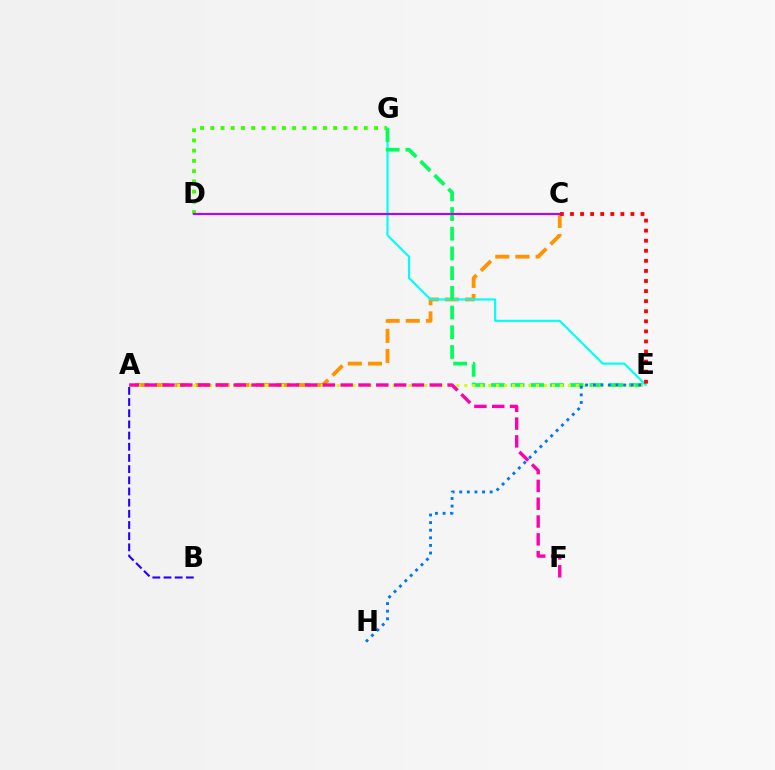{('A', 'C'): [{'color': '#ff9400', 'line_style': 'dashed', 'thickness': 2.74}], ('E', 'G'): [{'color': '#00fff6', 'line_style': 'solid', 'thickness': 1.54}, {'color': '#00ff5c', 'line_style': 'dashed', 'thickness': 2.68}], ('D', 'G'): [{'color': '#3dff00', 'line_style': 'dotted', 'thickness': 2.78}], ('A', 'B'): [{'color': '#2500ff', 'line_style': 'dashed', 'thickness': 1.52}], ('A', 'E'): [{'color': '#d1ff00', 'line_style': 'dotted', 'thickness': 2.17}], ('C', 'E'): [{'color': '#ff0000', 'line_style': 'dotted', 'thickness': 2.74}], ('A', 'F'): [{'color': '#ff00ac', 'line_style': 'dashed', 'thickness': 2.42}], ('E', 'H'): [{'color': '#0074ff', 'line_style': 'dotted', 'thickness': 2.07}], ('C', 'D'): [{'color': '#b900ff', 'line_style': 'solid', 'thickness': 1.53}]}